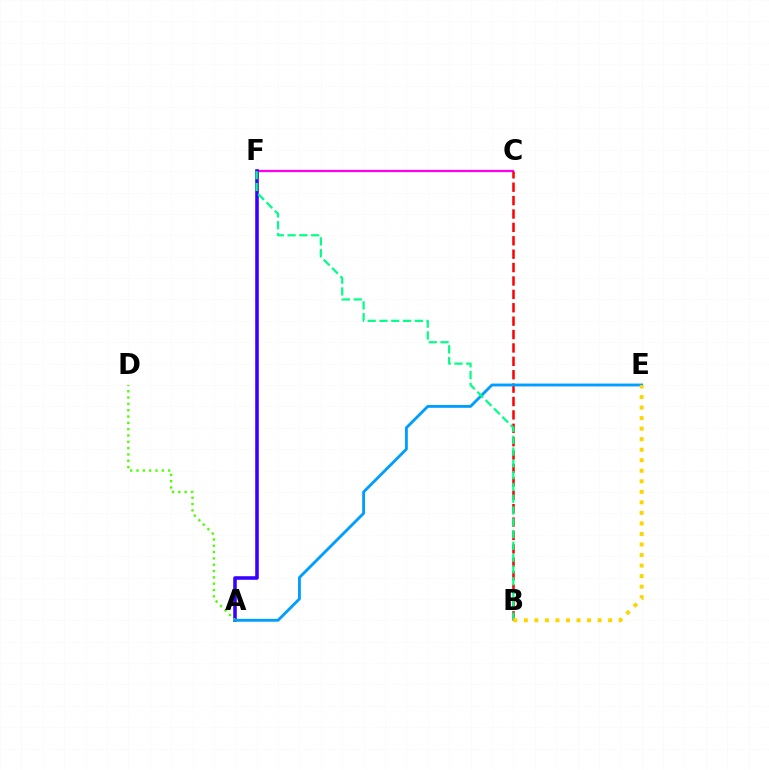{('C', 'F'): [{'color': '#ff00ed', 'line_style': 'solid', 'thickness': 1.63}], ('B', 'C'): [{'color': '#ff0000', 'line_style': 'dashed', 'thickness': 1.82}], ('A', 'F'): [{'color': '#3700ff', 'line_style': 'solid', 'thickness': 2.56}], ('A', 'D'): [{'color': '#4fff00', 'line_style': 'dotted', 'thickness': 1.72}], ('A', 'E'): [{'color': '#009eff', 'line_style': 'solid', 'thickness': 2.06}], ('B', 'F'): [{'color': '#00ff86', 'line_style': 'dashed', 'thickness': 1.6}], ('B', 'E'): [{'color': '#ffd500', 'line_style': 'dotted', 'thickness': 2.86}]}